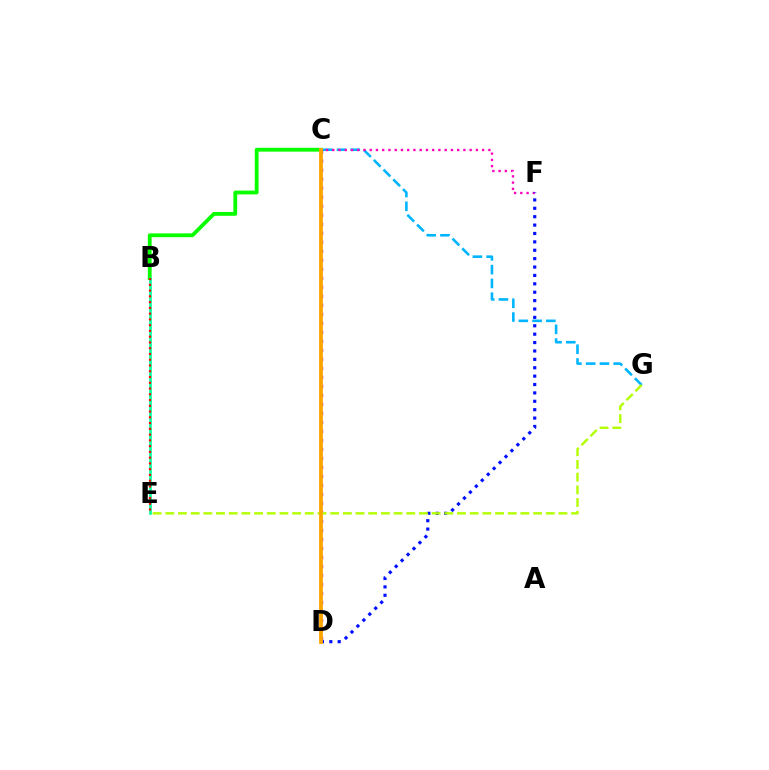{('B', 'C'): [{'color': '#08ff00', 'line_style': 'solid', 'thickness': 2.73}], ('C', 'G'): [{'color': '#00b5ff', 'line_style': 'dashed', 'thickness': 1.87}], ('C', 'F'): [{'color': '#ff00bd', 'line_style': 'dotted', 'thickness': 1.7}], ('D', 'F'): [{'color': '#0010ff', 'line_style': 'dotted', 'thickness': 2.28}], ('C', 'D'): [{'color': '#9b00ff', 'line_style': 'dotted', 'thickness': 2.45}, {'color': '#ffa500', 'line_style': 'solid', 'thickness': 2.73}], ('B', 'E'): [{'color': '#00ff9d', 'line_style': 'solid', 'thickness': 1.92}, {'color': '#ff0000', 'line_style': 'dotted', 'thickness': 1.56}], ('E', 'G'): [{'color': '#b3ff00', 'line_style': 'dashed', 'thickness': 1.72}]}